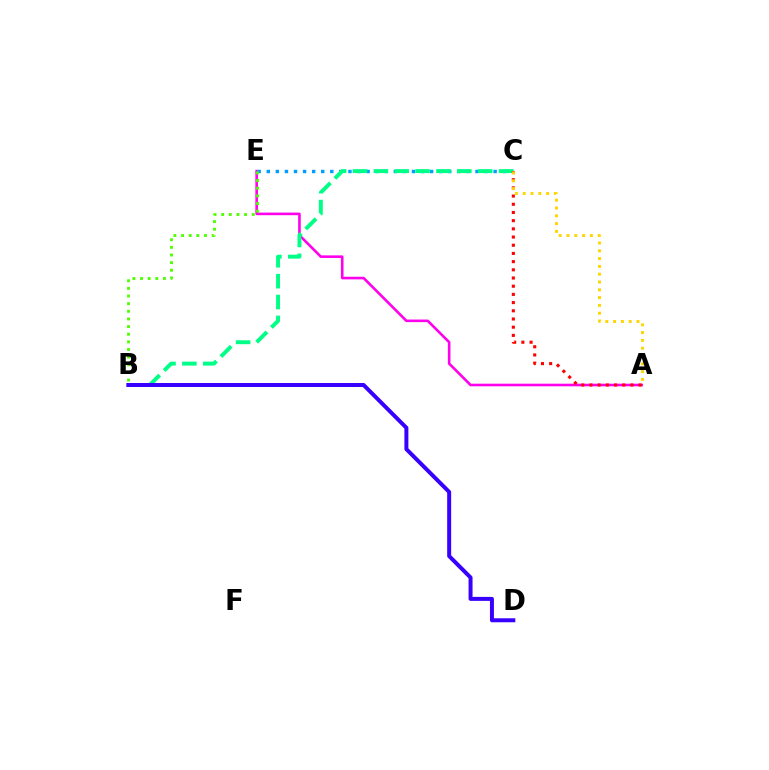{('A', 'E'): [{'color': '#ff00ed', 'line_style': 'solid', 'thickness': 1.87}], ('C', 'E'): [{'color': '#009eff', 'line_style': 'dotted', 'thickness': 2.47}], ('B', 'C'): [{'color': '#00ff86', 'line_style': 'dashed', 'thickness': 2.83}], ('B', 'D'): [{'color': '#3700ff', 'line_style': 'solid', 'thickness': 2.86}], ('A', 'C'): [{'color': '#ff0000', 'line_style': 'dotted', 'thickness': 2.23}, {'color': '#ffd500', 'line_style': 'dotted', 'thickness': 2.12}], ('B', 'E'): [{'color': '#4fff00', 'line_style': 'dotted', 'thickness': 2.08}]}